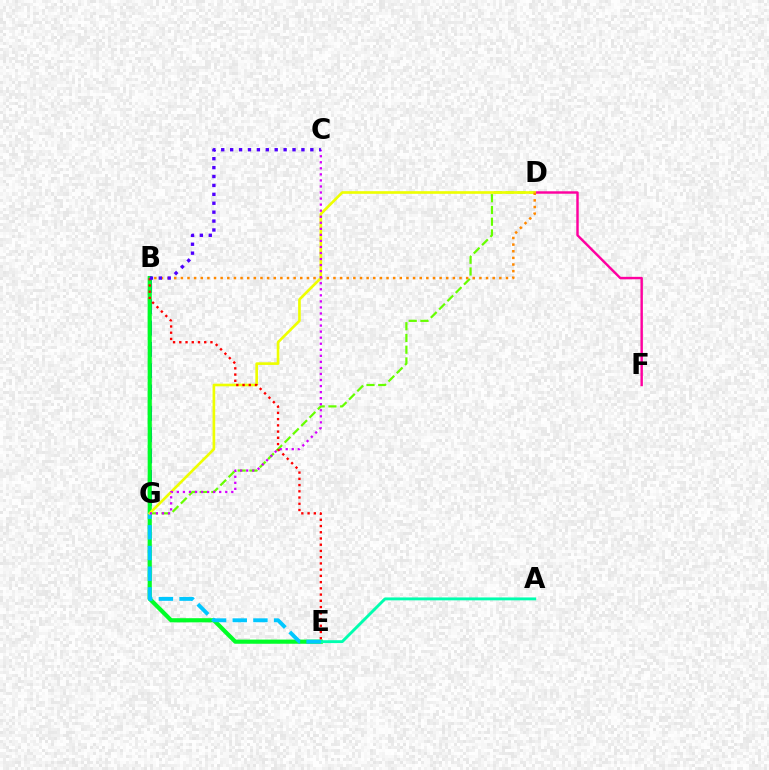{('D', 'G'): [{'color': '#66ff00', 'line_style': 'dashed', 'thickness': 1.59}, {'color': '#eeff00', 'line_style': 'solid', 'thickness': 1.9}], ('B', 'G'): [{'color': '#003fff', 'line_style': 'dashed', 'thickness': 2.9}], ('B', 'E'): [{'color': '#00ff27', 'line_style': 'solid', 'thickness': 3.0}, {'color': '#ff0000', 'line_style': 'dotted', 'thickness': 1.69}], ('A', 'E'): [{'color': '#00ffaf', 'line_style': 'solid', 'thickness': 2.08}], ('E', 'G'): [{'color': '#00c7ff', 'line_style': 'dashed', 'thickness': 2.81}], ('D', 'F'): [{'color': '#ff00a0', 'line_style': 'solid', 'thickness': 1.75}], ('B', 'D'): [{'color': '#ff8800', 'line_style': 'dotted', 'thickness': 1.8}], ('C', 'G'): [{'color': '#d600ff', 'line_style': 'dotted', 'thickness': 1.64}], ('B', 'C'): [{'color': '#4f00ff', 'line_style': 'dotted', 'thickness': 2.42}]}